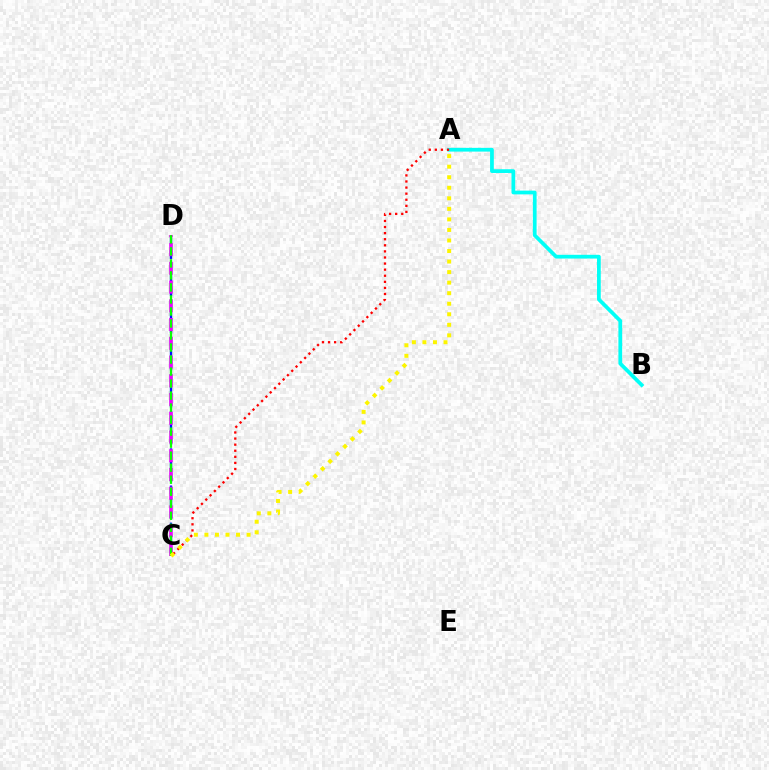{('A', 'B'): [{'color': '#00fff6', 'line_style': 'solid', 'thickness': 2.69}], ('C', 'D'): [{'color': '#0010ff', 'line_style': 'dashed', 'thickness': 1.68}, {'color': '#ee00ff', 'line_style': 'dashed', 'thickness': 2.55}, {'color': '#08ff00', 'line_style': 'dashed', 'thickness': 1.63}], ('A', 'C'): [{'color': '#ff0000', 'line_style': 'dotted', 'thickness': 1.65}, {'color': '#fcf500', 'line_style': 'dotted', 'thickness': 2.86}]}